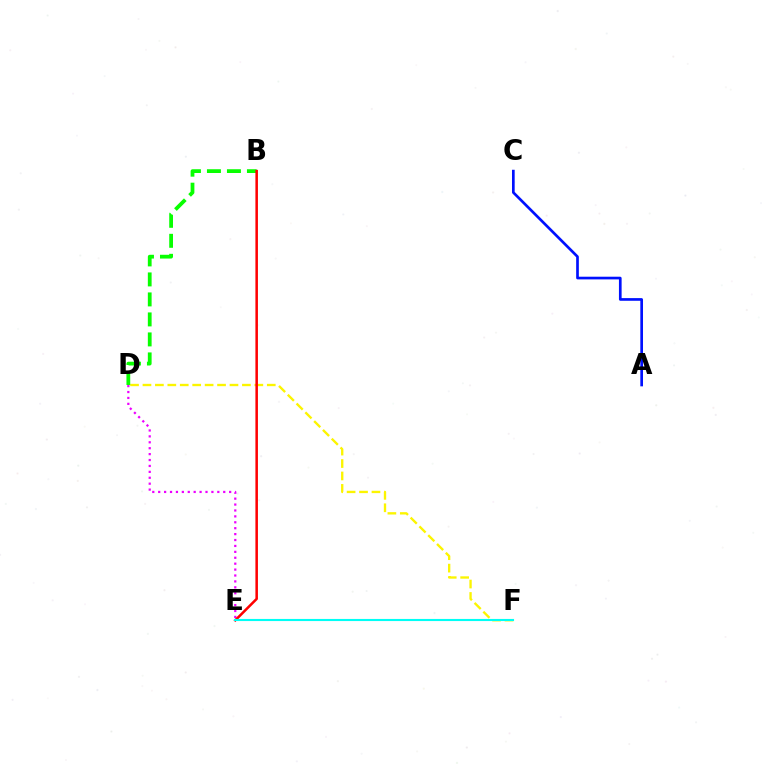{('D', 'F'): [{'color': '#fcf500', 'line_style': 'dashed', 'thickness': 1.69}], ('D', 'E'): [{'color': '#ee00ff', 'line_style': 'dotted', 'thickness': 1.61}], ('A', 'C'): [{'color': '#0010ff', 'line_style': 'solid', 'thickness': 1.93}], ('B', 'D'): [{'color': '#08ff00', 'line_style': 'dashed', 'thickness': 2.72}], ('B', 'E'): [{'color': '#ff0000', 'line_style': 'solid', 'thickness': 1.82}], ('E', 'F'): [{'color': '#00fff6', 'line_style': 'solid', 'thickness': 1.52}]}